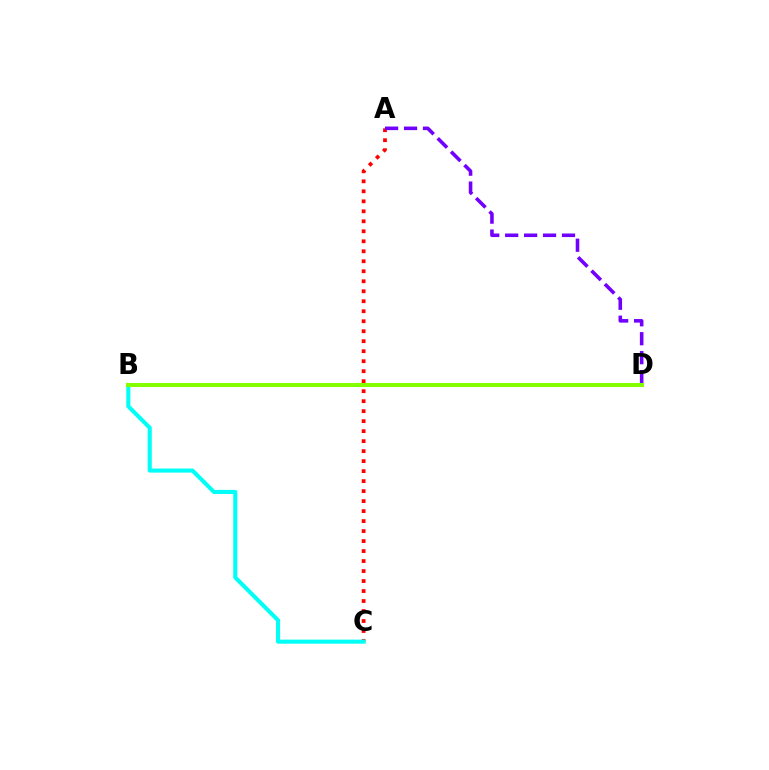{('A', 'C'): [{'color': '#ff0000', 'line_style': 'dotted', 'thickness': 2.72}], ('A', 'D'): [{'color': '#7200ff', 'line_style': 'dashed', 'thickness': 2.57}], ('B', 'C'): [{'color': '#00fff6', 'line_style': 'solid', 'thickness': 2.93}], ('B', 'D'): [{'color': '#84ff00', 'line_style': 'solid', 'thickness': 2.91}]}